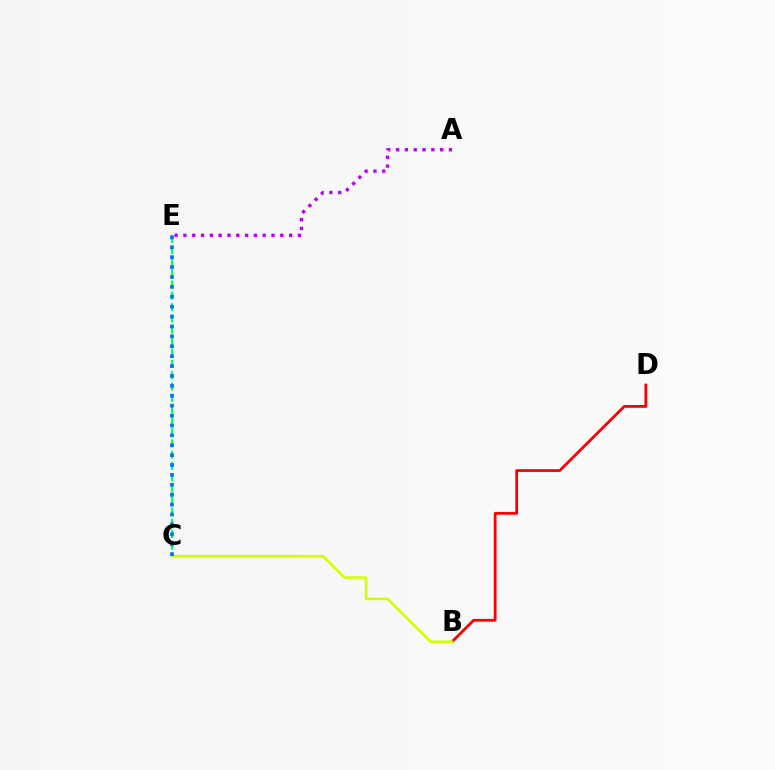{('B', 'D'): [{'color': '#ff0000', 'line_style': 'solid', 'thickness': 2.0}], ('B', 'C'): [{'color': '#d1ff00', 'line_style': 'solid', 'thickness': 1.81}], ('C', 'E'): [{'color': '#00ff5c', 'line_style': 'dashed', 'thickness': 1.54}, {'color': '#0074ff', 'line_style': 'dotted', 'thickness': 2.69}], ('A', 'E'): [{'color': '#b900ff', 'line_style': 'dotted', 'thickness': 2.39}]}